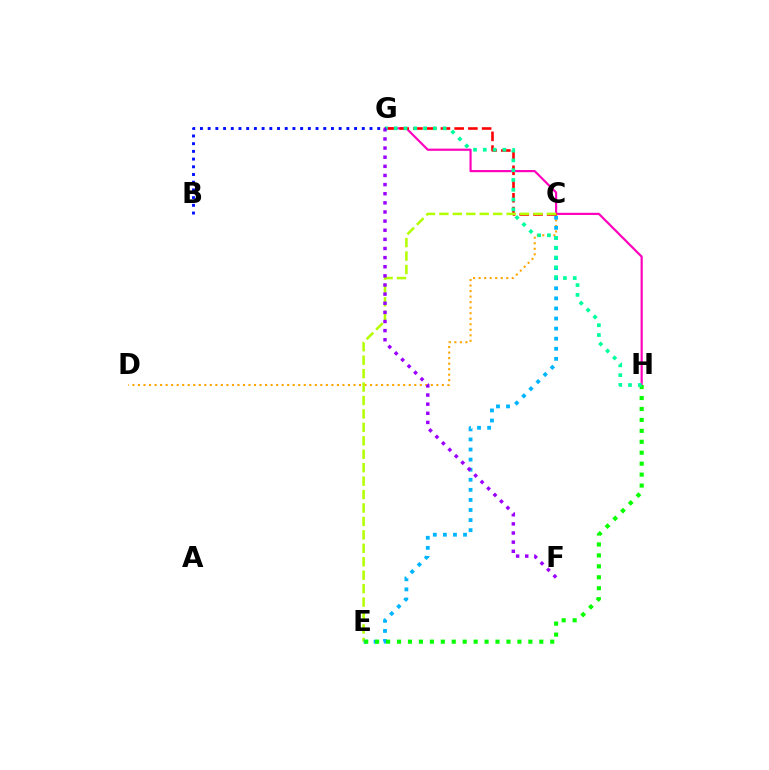{('G', 'H'): [{'color': '#ff00bd', 'line_style': 'solid', 'thickness': 1.57}, {'color': '#00ff9d', 'line_style': 'dotted', 'thickness': 2.66}], ('C', 'D'): [{'color': '#ffa500', 'line_style': 'dotted', 'thickness': 1.5}], ('C', 'G'): [{'color': '#ff0000', 'line_style': 'dashed', 'thickness': 1.87}], ('C', 'E'): [{'color': '#b3ff00', 'line_style': 'dashed', 'thickness': 1.83}, {'color': '#00b5ff', 'line_style': 'dotted', 'thickness': 2.74}], ('E', 'H'): [{'color': '#08ff00', 'line_style': 'dotted', 'thickness': 2.97}], ('F', 'G'): [{'color': '#9b00ff', 'line_style': 'dotted', 'thickness': 2.48}], ('B', 'G'): [{'color': '#0010ff', 'line_style': 'dotted', 'thickness': 2.09}]}